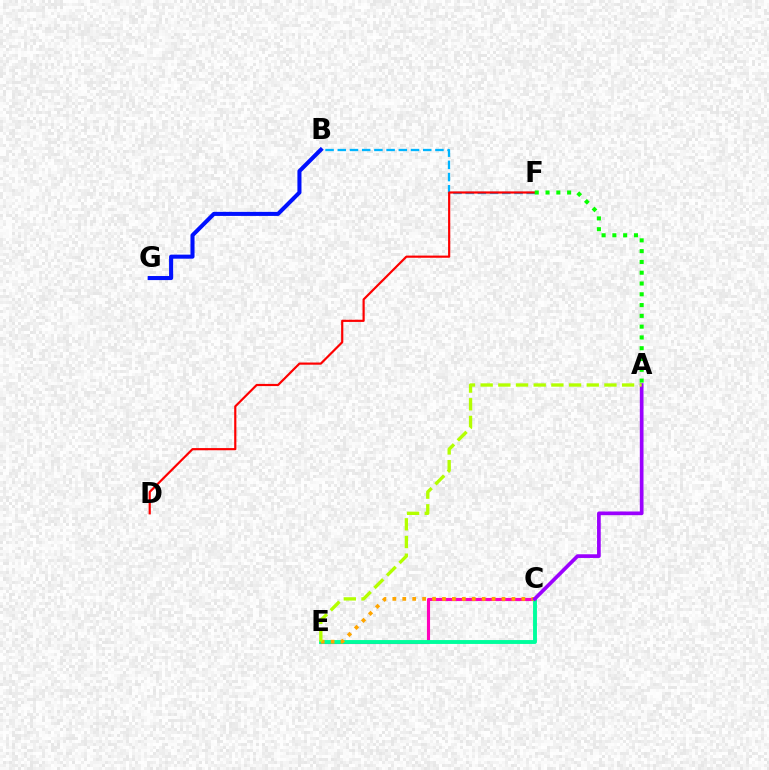{('C', 'E'): [{'color': '#ff00bd', 'line_style': 'solid', 'thickness': 2.24}, {'color': '#00ff9d', 'line_style': 'solid', 'thickness': 2.8}, {'color': '#ffa500', 'line_style': 'dotted', 'thickness': 2.7}], ('A', 'C'): [{'color': '#9b00ff', 'line_style': 'solid', 'thickness': 2.66}], ('B', 'F'): [{'color': '#00b5ff', 'line_style': 'dashed', 'thickness': 1.66}], ('D', 'F'): [{'color': '#ff0000', 'line_style': 'solid', 'thickness': 1.57}], ('A', 'E'): [{'color': '#b3ff00', 'line_style': 'dashed', 'thickness': 2.4}], ('A', 'F'): [{'color': '#08ff00', 'line_style': 'dotted', 'thickness': 2.93}], ('B', 'G'): [{'color': '#0010ff', 'line_style': 'solid', 'thickness': 2.93}]}